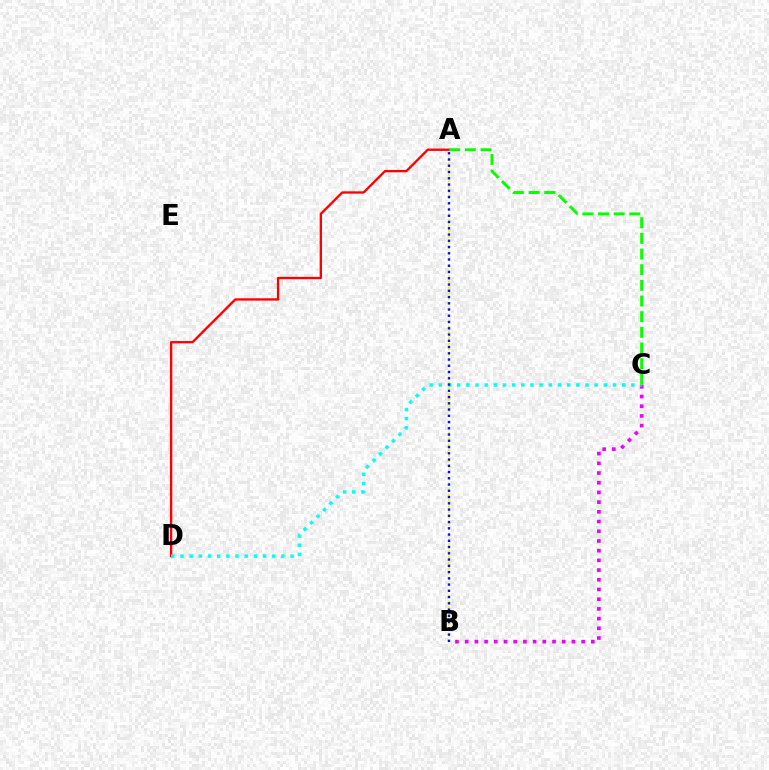{('A', 'D'): [{'color': '#ff0000', 'line_style': 'solid', 'thickness': 1.68}], ('A', 'B'): [{'color': '#fcf500', 'line_style': 'dotted', 'thickness': 1.52}, {'color': '#0010ff', 'line_style': 'dotted', 'thickness': 1.7}], ('B', 'C'): [{'color': '#ee00ff', 'line_style': 'dotted', 'thickness': 2.64}], ('C', 'D'): [{'color': '#00fff6', 'line_style': 'dotted', 'thickness': 2.49}], ('A', 'C'): [{'color': '#08ff00', 'line_style': 'dashed', 'thickness': 2.13}]}